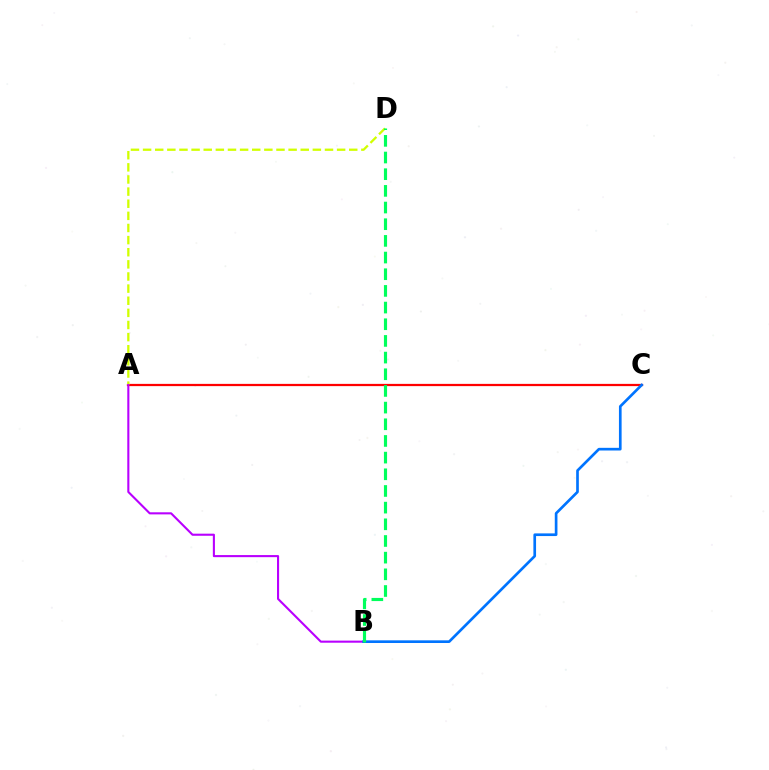{('A', 'C'): [{'color': '#ff0000', 'line_style': 'solid', 'thickness': 1.61}], ('A', 'D'): [{'color': '#d1ff00', 'line_style': 'dashed', 'thickness': 1.65}], ('A', 'B'): [{'color': '#b900ff', 'line_style': 'solid', 'thickness': 1.51}], ('B', 'C'): [{'color': '#0074ff', 'line_style': 'solid', 'thickness': 1.92}], ('B', 'D'): [{'color': '#00ff5c', 'line_style': 'dashed', 'thickness': 2.26}]}